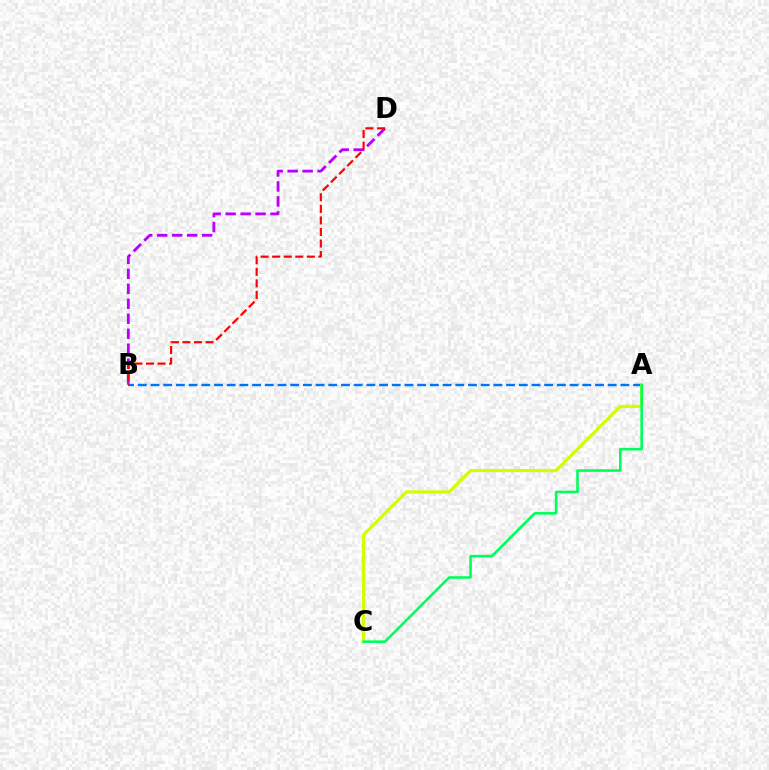{('A', 'B'): [{'color': '#0074ff', 'line_style': 'dashed', 'thickness': 1.73}], ('A', 'C'): [{'color': '#d1ff00', 'line_style': 'solid', 'thickness': 2.33}, {'color': '#00ff5c', 'line_style': 'solid', 'thickness': 1.86}], ('B', 'D'): [{'color': '#b900ff', 'line_style': 'dashed', 'thickness': 2.03}, {'color': '#ff0000', 'line_style': 'dashed', 'thickness': 1.57}]}